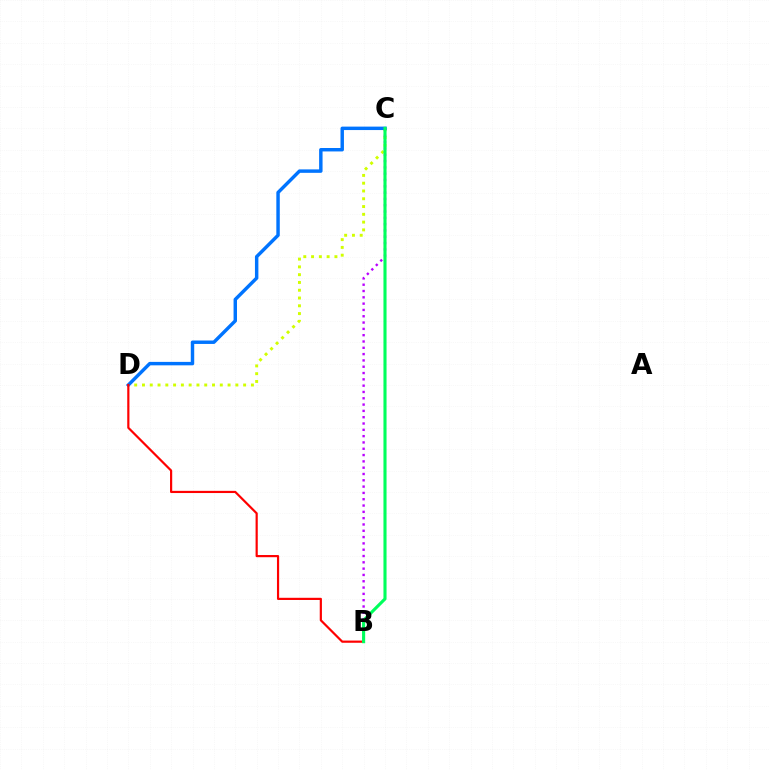{('C', 'D'): [{'color': '#d1ff00', 'line_style': 'dotted', 'thickness': 2.11}, {'color': '#0074ff', 'line_style': 'solid', 'thickness': 2.48}], ('B', 'C'): [{'color': '#b900ff', 'line_style': 'dotted', 'thickness': 1.71}, {'color': '#00ff5c', 'line_style': 'solid', 'thickness': 2.24}], ('B', 'D'): [{'color': '#ff0000', 'line_style': 'solid', 'thickness': 1.58}]}